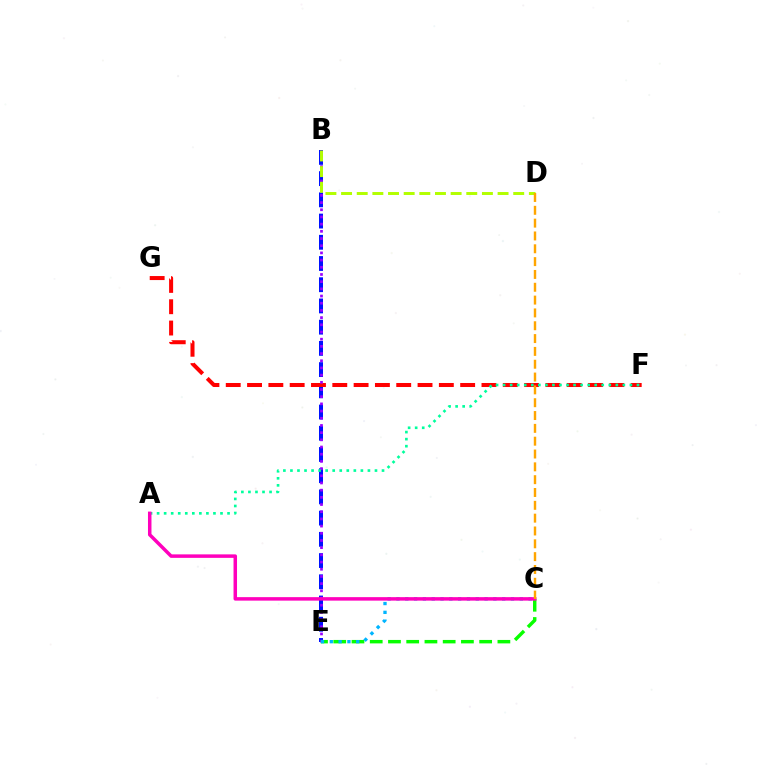{('B', 'E'): [{'color': '#0010ff', 'line_style': 'dashed', 'thickness': 2.88}, {'color': '#9b00ff', 'line_style': 'dotted', 'thickness': 1.95}], ('F', 'G'): [{'color': '#ff0000', 'line_style': 'dashed', 'thickness': 2.9}], ('B', 'D'): [{'color': '#b3ff00', 'line_style': 'dashed', 'thickness': 2.13}], ('C', 'E'): [{'color': '#08ff00', 'line_style': 'dashed', 'thickness': 2.48}, {'color': '#00b5ff', 'line_style': 'dotted', 'thickness': 2.39}], ('A', 'F'): [{'color': '#00ff9d', 'line_style': 'dotted', 'thickness': 1.91}], ('A', 'C'): [{'color': '#ff00bd', 'line_style': 'solid', 'thickness': 2.51}], ('C', 'D'): [{'color': '#ffa500', 'line_style': 'dashed', 'thickness': 1.74}]}